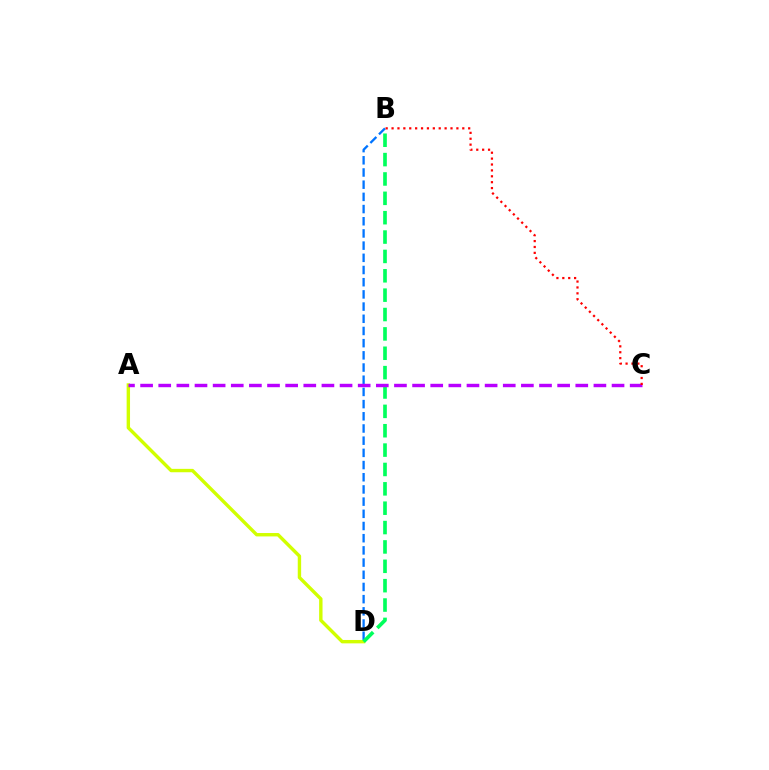{('A', 'D'): [{'color': '#d1ff00', 'line_style': 'solid', 'thickness': 2.44}], ('B', 'D'): [{'color': '#0074ff', 'line_style': 'dashed', 'thickness': 1.66}, {'color': '#00ff5c', 'line_style': 'dashed', 'thickness': 2.63}], ('A', 'C'): [{'color': '#b900ff', 'line_style': 'dashed', 'thickness': 2.46}], ('B', 'C'): [{'color': '#ff0000', 'line_style': 'dotted', 'thickness': 1.6}]}